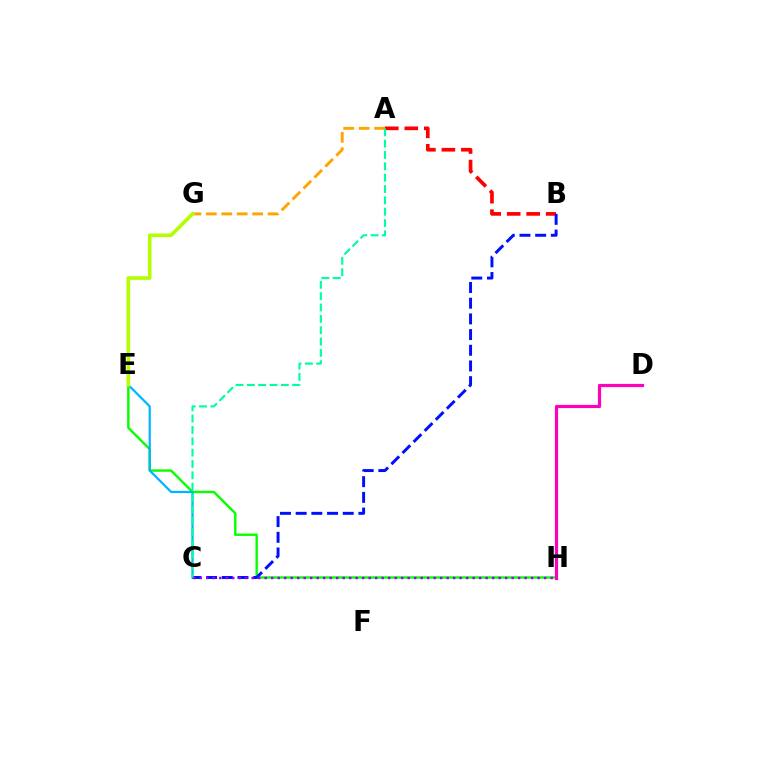{('E', 'H'): [{'color': '#08ff00', 'line_style': 'solid', 'thickness': 1.74}], ('D', 'H'): [{'color': '#ff00bd', 'line_style': 'solid', 'thickness': 2.3}], ('C', 'E'): [{'color': '#00b5ff', 'line_style': 'solid', 'thickness': 1.59}], ('A', 'G'): [{'color': '#ffa500', 'line_style': 'dashed', 'thickness': 2.1}], ('A', 'B'): [{'color': '#ff0000', 'line_style': 'dashed', 'thickness': 2.65}], ('B', 'C'): [{'color': '#0010ff', 'line_style': 'dashed', 'thickness': 2.13}], ('C', 'H'): [{'color': '#9b00ff', 'line_style': 'dotted', 'thickness': 1.77}], ('E', 'G'): [{'color': '#b3ff00', 'line_style': 'solid', 'thickness': 2.59}], ('A', 'C'): [{'color': '#00ff9d', 'line_style': 'dashed', 'thickness': 1.54}]}